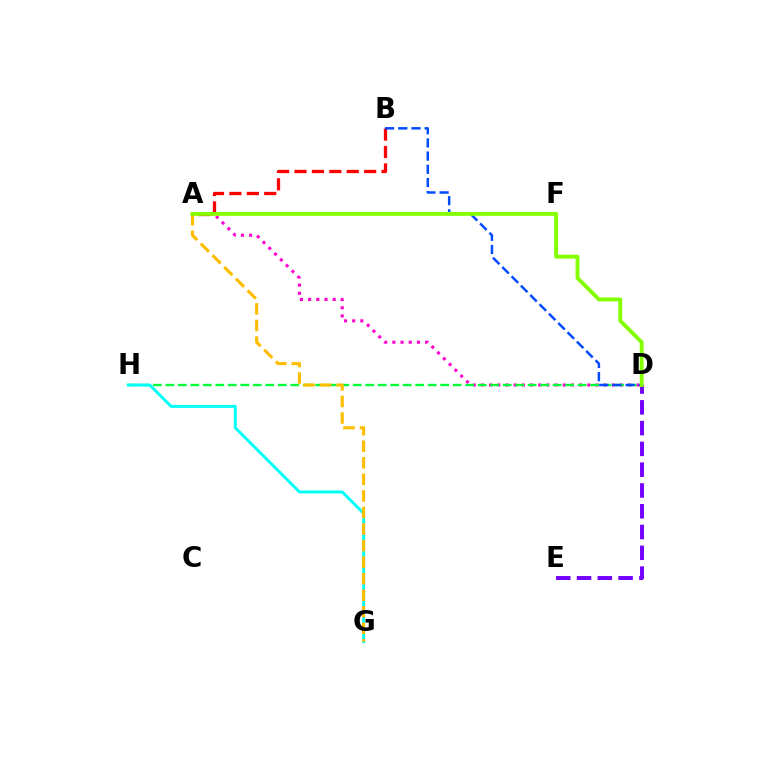{('D', 'E'): [{'color': '#7200ff', 'line_style': 'dashed', 'thickness': 2.82}], ('A', 'D'): [{'color': '#ff00cf', 'line_style': 'dotted', 'thickness': 2.22}, {'color': '#84ff00', 'line_style': 'solid', 'thickness': 2.79}], ('D', 'H'): [{'color': '#00ff39', 'line_style': 'dashed', 'thickness': 1.7}], ('A', 'B'): [{'color': '#ff0000', 'line_style': 'dashed', 'thickness': 2.37}], ('B', 'D'): [{'color': '#004bff', 'line_style': 'dashed', 'thickness': 1.79}], ('G', 'H'): [{'color': '#00fff6', 'line_style': 'solid', 'thickness': 2.13}], ('A', 'G'): [{'color': '#ffbd00', 'line_style': 'dashed', 'thickness': 2.25}]}